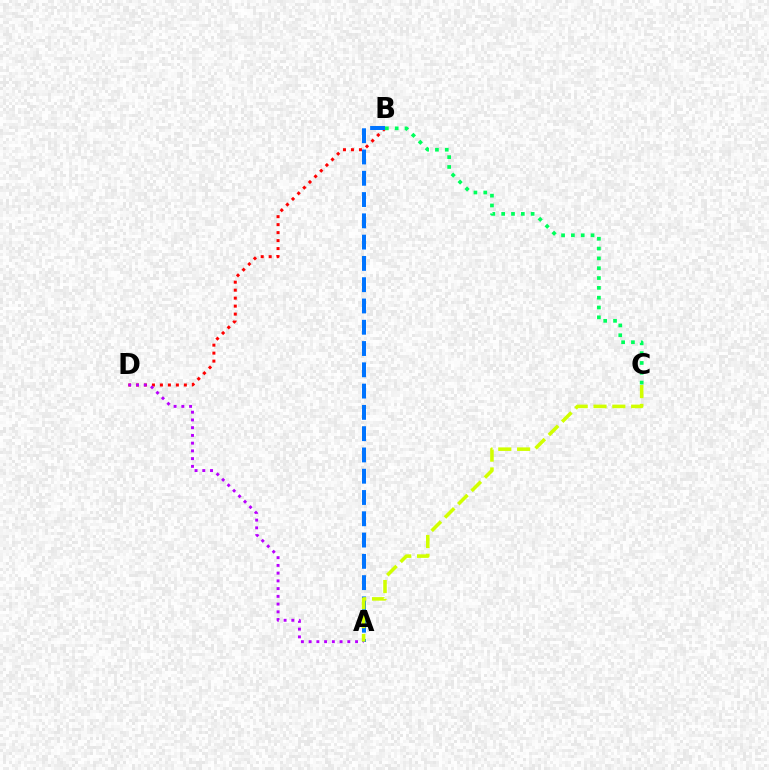{('B', 'D'): [{'color': '#ff0000', 'line_style': 'dotted', 'thickness': 2.17}], ('A', 'B'): [{'color': '#0074ff', 'line_style': 'dashed', 'thickness': 2.89}], ('A', 'D'): [{'color': '#b900ff', 'line_style': 'dotted', 'thickness': 2.1}], ('B', 'C'): [{'color': '#00ff5c', 'line_style': 'dotted', 'thickness': 2.67}], ('A', 'C'): [{'color': '#d1ff00', 'line_style': 'dashed', 'thickness': 2.56}]}